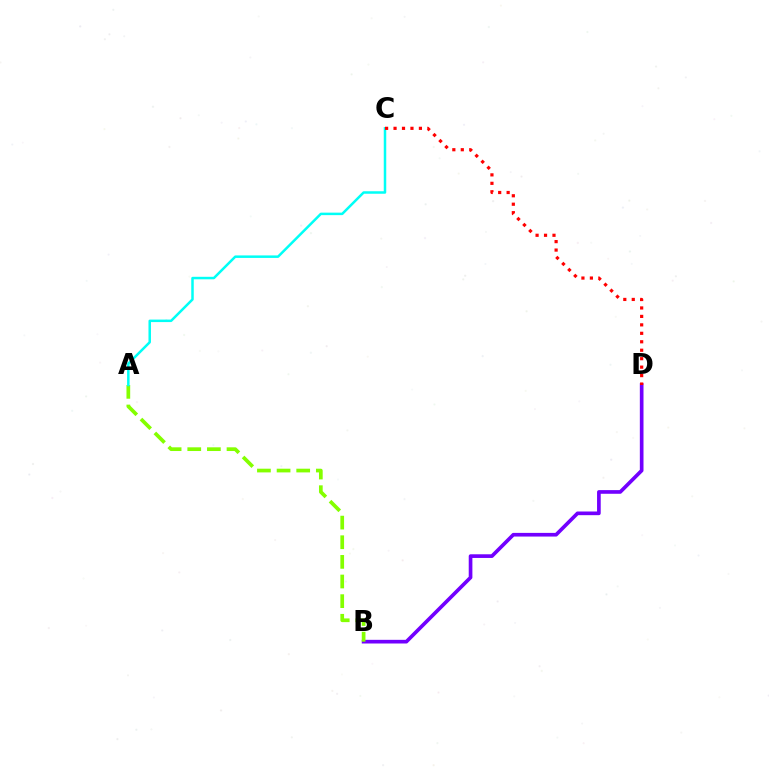{('B', 'D'): [{'color': '#7200ff', 'line_style': 'solid', 'thickness': 2.64}], ('A', 'B'): [{'color': '#84ff00', 'line_style': 'dashed', 'thickness': 2.67}], ('A', 'C'): [{'color': '#00fff6', 'line_style': 'solid', 'thickness': 1.8}], ('C', 'D'): [{'color': '#ff0000', 'line_style': 'dotted', 'thickness': 2.3}]}